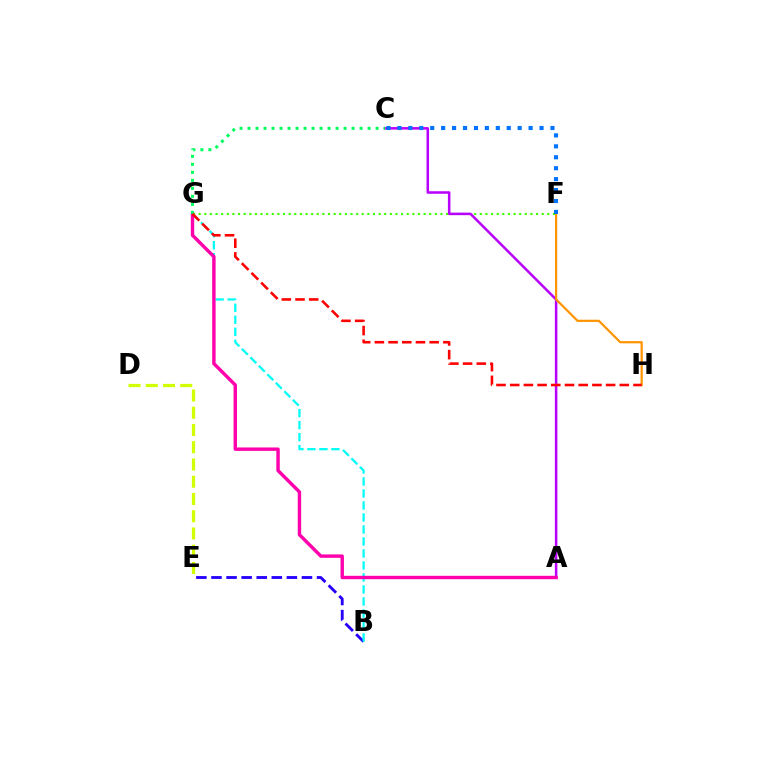{('F', 'G'): [{'color': '#3dff00', 'line_style': 'dotted', 'thickness': 1.53}], ('A', 'C'): [{'color': '#b900ff', 'line_style': 'solid', 'thickness': 1.82}], ('D', 'E'): [{'color': '#d1ff00', 'line_style': 'dashed', 'thickness': 2.34}], ('F', 'H'): [{'color': '#ff9400', 'line_style': 'solid', 'thickness': 1.58}], ('B', 'E'): [{'color': '#2500ff', 'line_style': 'dashed', 'thickness': 2.05}], ('B', 'G'): [{'color': '#00fff6', 'line_style': 'dashed', 'thickness': 1.63}], ('A', 'G'): [{'color': '#ff00ac', 'line_style': 'solid', 'thickness': 2.45}], ('C', 'F'): [{'color': '#0074ff', 'line_style': 'dotted', 'thickness': 2.97}], ('C', 'G'): [{'color': '#00ff5c', 'line_style': 'dotted', 'thickness': 2.17}], ('G', 'H'): [{'color': '#ff0000', 'line_style': 'dashed', 'thickness': 1.86}]}